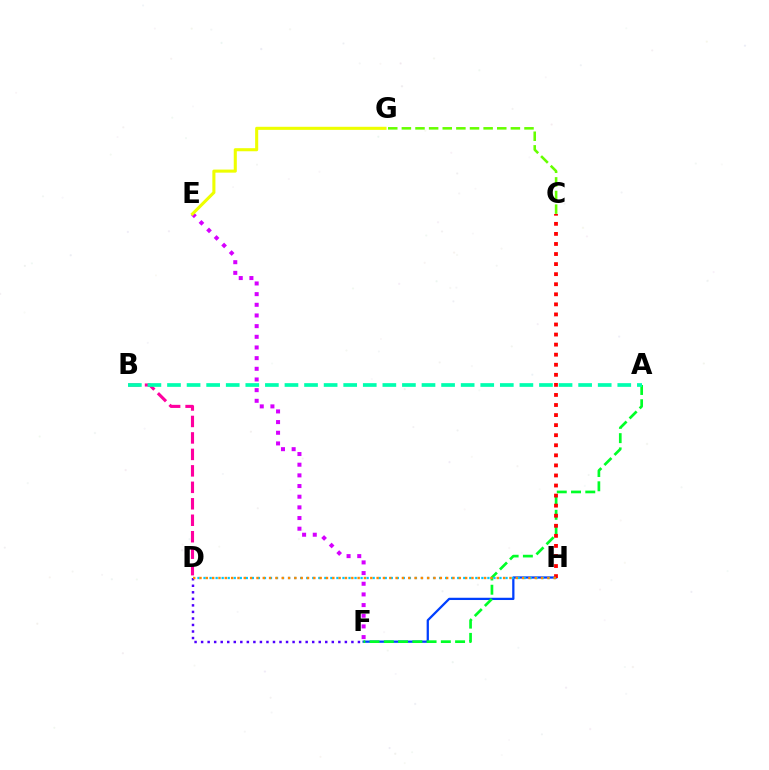{('F', 'H'): [{'color': '#003fff', 'line_style': 'solid', 'thickness': 1.63}], ('A', 'F'): [{'color': '#00ff27', 'line_style': 'dashed', 'thickness': 1.94}], ('C', 'G'): [{'color': '#66ff00', 'line_style': 'dashed', 'thickness': 1.85}], ('C', 'H'): [{'color': '#ff0000', 'line_style': 'dotted', 'thickness': 2.73}], ('B', 'D'): [{'color': '#ff00a0', 'line_style': 'dashed', 'thickness': 2.24}], ('E', 'F'): [{'color': '#d600ff', 'line_style': 'dotted', 'thickness': 2.9}], ('D', 'H'): [{'color': '#00c7ff', 'line_style': 'dotted', 'thickness': 1.64}, {'color': '#ff8800', 'line_style': 'dotted', 'thickness': 1.72}], ('D', 'F'): [{'color': '#4f00ff', 'line_style': 'dotted', 'thickness': 1.78}], ('E', 'G'): [{'color': '#eeff00', 'line_style': 'solid', 'thickness': 2.22}], ('A', 'B'): [{'color': '#00ffaf', 'line_style': 'dashed', 'thickness': 2.66}]}